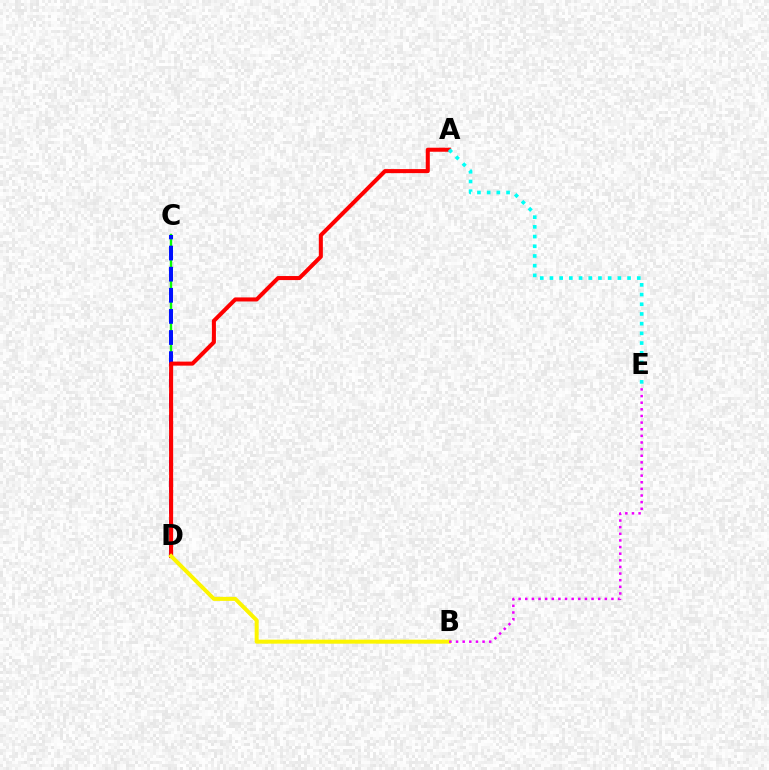{('C', 'D'): [{'color': '#08ff00', 'line_style': 'solid', 'thickness': 1.72}, {'color': '#0010ff', 'line_style': 'dashed', 'thickness': 2.87}], ('A', 'D'): [{'color': '#ff0000', 'line_style': 'solid', 'thickness': 2.91}], ('B', 'D'): [{'color': '#fcf500', 'line_style': 'solid', 'thickness': 2.88}], ('B', 'E'): [{'color': '#ee00ff', 'line_style': 'dotted', 'thickness': 1.8}], ('A', 'E'): [{'color': '#00fff6', 'line_style': 'dotted', 'thickness': 2.64}]}